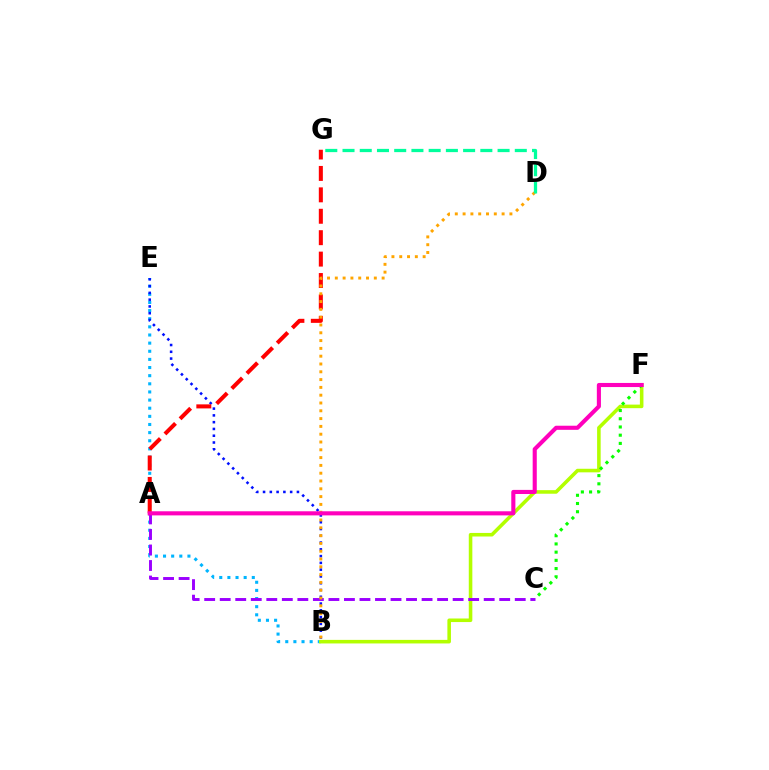{('B', 'E'): [{'color': '#00b5ff', 'line_style': 'dotted', 'thickness': 2.21}, {'color': '#0010ff', 'line_style': 'dotted', 'thickness': 1.84}], ('B', 'F'): [{'color': '#b3ff00', 'line_style': 'solid', 'thickness': 2.57}], ('C', 'F'): [{'color': '#08ff00', 'line_style': 'dotted', 'thickness': 2.23}], ('A', 'C'): [{'color': '#9b00ff', 'line_style': 'dashed', 'thickness': 2.11}], ('A', 'G'): [{'color': '#ff0000', 'line_style': 'dashed', 'thickness': 2.91}], ('B', 'D'): [{'color': '#ffa500', 'line_style': 'dotted', 'thickness': 2.12}], ('A', 'F'): [{'color': '#ff00bd', 'line_style': 'solid', 'thickness': 2.95}], ('D', 'G'): [{'color': '#00ff9d', 'line_style': 'dashed', 'thickness': 2.34}]}